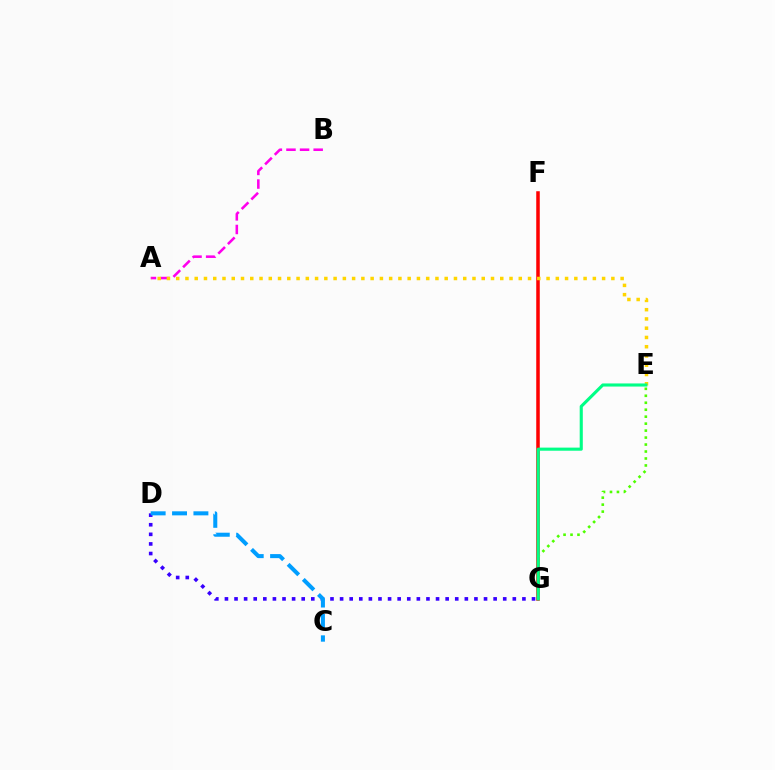{('F', 'G'): [{'color': '#ff0000', 'line_style': 'solid', 'thickness': 2.53}], ('D', 'G'): [{'color': '#3700ff', 'line_style': 'dotted', 'thickness': 2.61}], ('A', 'B'): [{'color': '#ff00ed', 'line_style': 'dashed', 'thickness': 1.85}], ('A', 'E'): [{'color': '#ffd500', 'line_style': 'dotted', 'thickness': 2.52}], ('E', 'G'): [{'color': '#4fff00', 'line_style': 'dotted', 'thickness': 1.89}, {'color': '#00ff86', 'line_style': 'solid', 'thickness': 2.24}], ('C', 'D'): [{'color': '#009eff', 'line_style': 'dashed', 'thickness': 2.9}]}